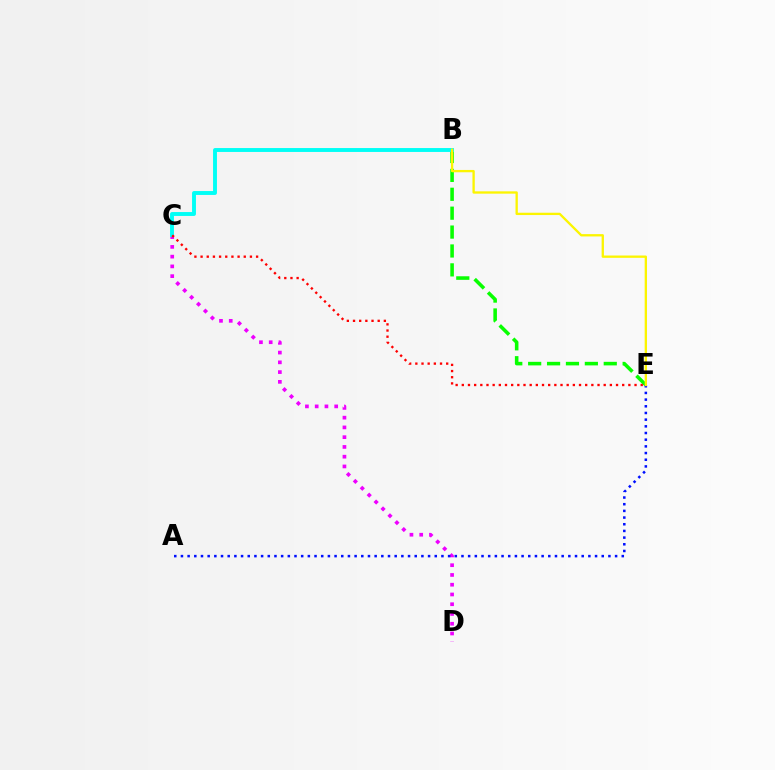{('C', 'D'): [{'color': '#ee00ff', 'line_style': 'dotted', 'thickness': 2.65}], ('B', 'E'): [{'color': '#08ff00', 'line_style': 'dashed', 'thickness': 2.57}, {'color': '#fcf500', 'line_style': 'solid', 'thickness': 1.67}], ('A', 'E'): [{'color': '#0010ff', 'line_style': 'dotted', 'thickness': 1.81}], ('B', 'C'): [{'color': '#00fff6', 'line_style': 'solid', 'thickness': 2.81}], ('C', 'E'): [{'color': '#ff0000', 'line_style': 'dotted', 'thickness': 1.68}]}